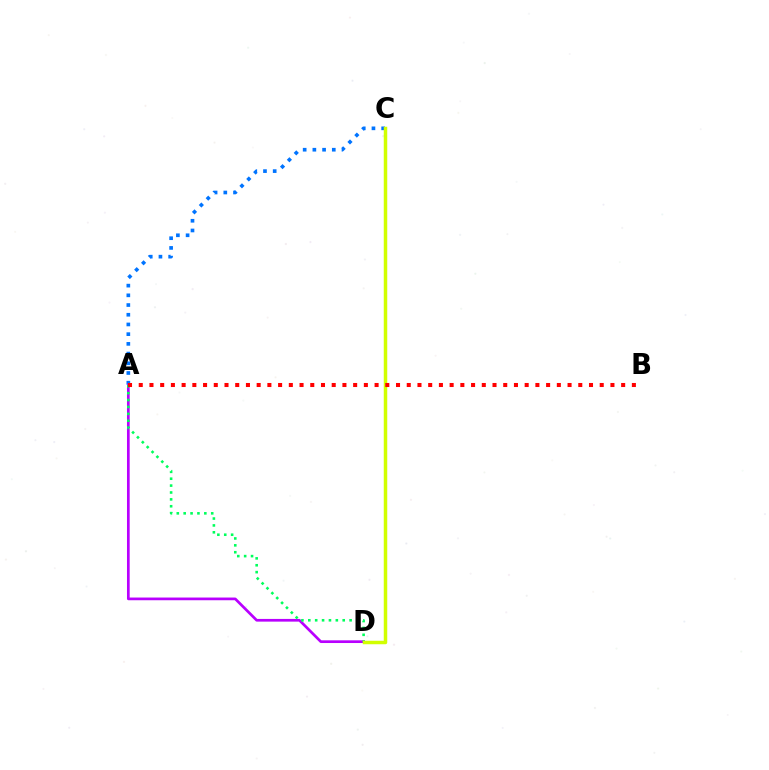{('A', 'C'): [{'color': '#0074ff', 'line_style': 'dotted', 'thickness': 2.64}], ('A', 'D'): [{'color': '#b900ff', 'line_style': 'solid', 'thickness': 1.95}, {'color': '#00ff5c', 'line_style': 'dotted', 'thickness': 1.87}], ('C', 'D'): [{'color': '#d1ff00', 'line_style': 'solid', 'thickness': 2.51}], ('A', 'B'): [{'color': '#ff0000', 'line_style': 'dotted', 'thickness': 2.91}]}